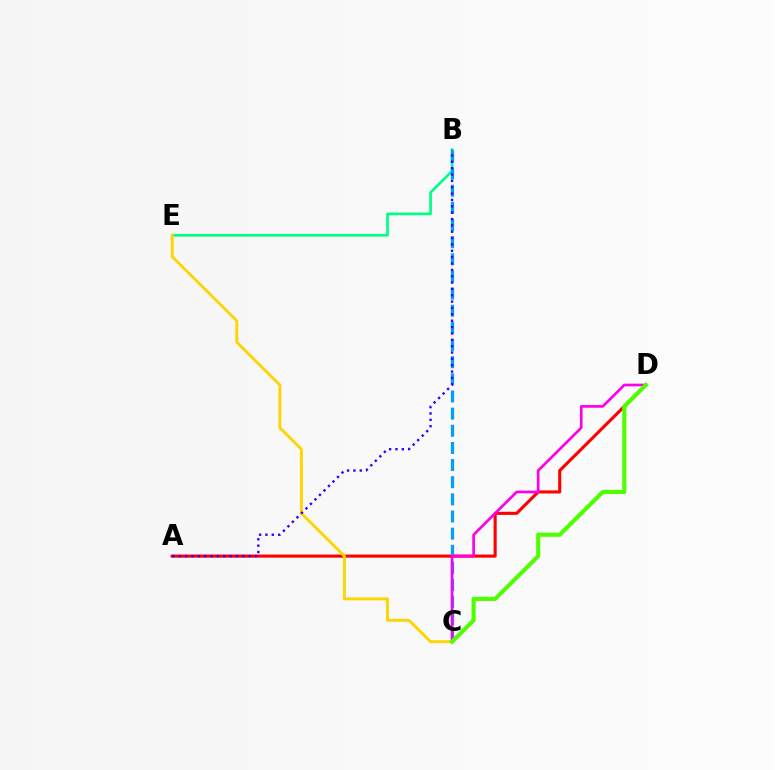{('B', 'E'): [{'color': '#00ff86', 'line_style': 'solid', 'thickness': 1.93}], ('A', 'D'): [{'color': '#ff0000', 'line_style': 'solid', 'thickness': 2.23}], ('B', 'C'): [{'color': '#009eff', 'line_style': 'dashed', 'thickness': 2.33}], ('C', 'D'): [{'color': '#ff00ed', 'line_style': 'solid', 'thickness': 1.94}, {'color': '#4fff00', 'line_style': 'solid', 'thickness': 2.95}], ('C', 'E'): [{'color': '#ffd500', 'line_style': 'solid', 'thickness': 2.08}], ('A', 'B'): [{'color': '#3700ff', 'line_style': 'dotted', 'thickness': 1.73}]}